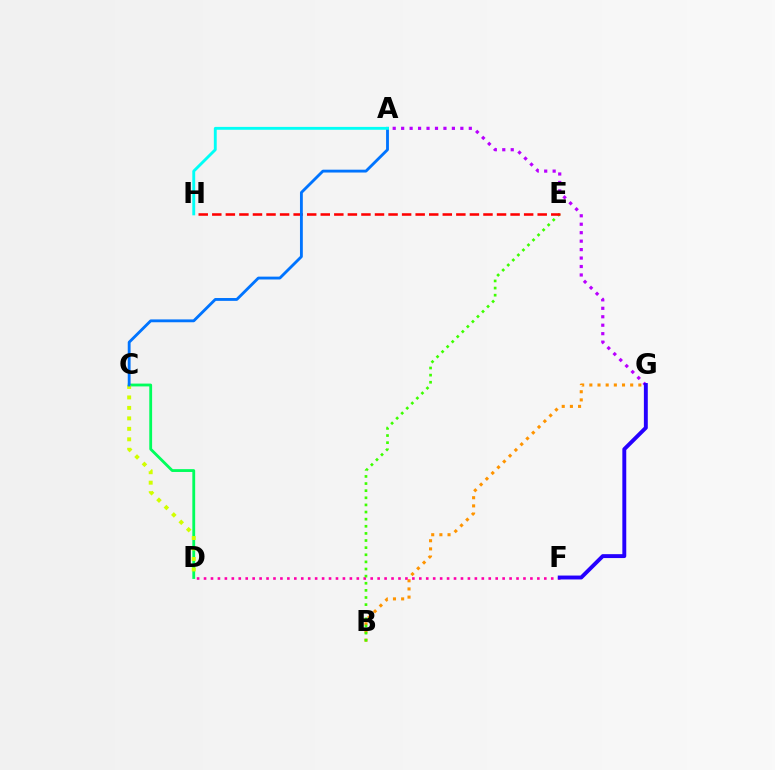{('B', 'G'): [{'color': '#ff9400', 'line_style': 'dotted', 'thickness': 2.22}], ('C', 'D'): [{'color': '#00ff5c', 'line_style': 'solid', 'thickness': 2.04}, {'color': '#d1ff00', 'line_style': 'dotted', 'thickness': 2.84}], ('D', 'F'): [{'color': '#ff00ac', 'line_style': 'dotted', 'thickness': 1.89}], ('B', 'E'): [{'color': '#3dff00', 'line_style': 'dotted', 'thickness': 1.93}], ('E', 'H'): [{'color': '#ff0000', 'line_style': 'dashed', 'thickness': 1.84}], ('A', 'G'): [{'color': '#b900ff', 'line_style': 'dotted', 'thickness': 2.3}], ('A', 'C'): [{'color': '#0074ff', 'line_style': 'solid', 'thickness': 2.05}], ('F', 'G'): [{'color': '#2500ff', 'line_style': 'solid', 'thickness': 2.81}], ('A', 'H'): [{'color': '#00fff6', 'line_style': 'solid', 'thickness': 2.07}]}